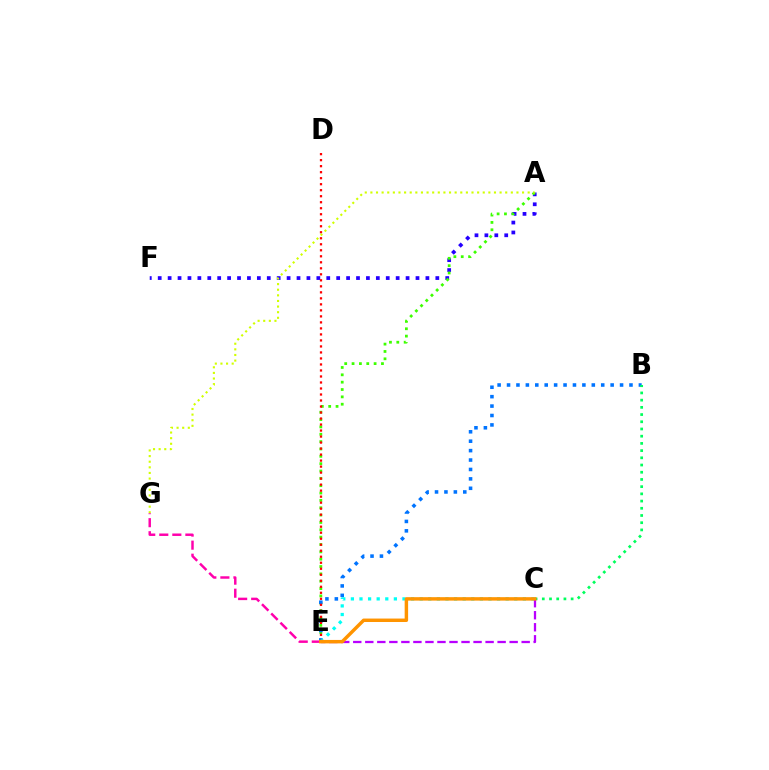{('A', 'F'): [{'color': '#2500ff', 'line_style': 'dotted', 'thickness': 2.69}], ('A', 'E'): [{'color': '#3dff00', 'line_style': 'dotted', 'thickness': 2.0}], ('B', 'E'): [{'color': '#0074ff', 'line_style': 'dotted', 'thickness': 2.56}], ('B', 'C'): [{'color': '#00ff5c', 'line_style': 'dotted', 'thickness': 1.96}], ('C', 'E'): [{'color': '#00fff6', 'line_style': 'dotted', 'thickness': 2.34}, {'color': '#b900ff', 'line_style': 'dashed', 'thickness': 1.63}, {'color': '#ff9400', 'line_style': 'solid', 'thickness': 2.48}], ('D', 'E'): [{'color': '#ff0000', 'line_style': 'dotted', 'thickness': 1.63}], ('A', 'G'): [{'color': '#d1ff00', 'line_style': 'dotted', 'thickness': 1.53}], ('E', 'G'): [{'color': '#ff00ac', 'line_style': 'dashed', 'thickness': 1.77}]}